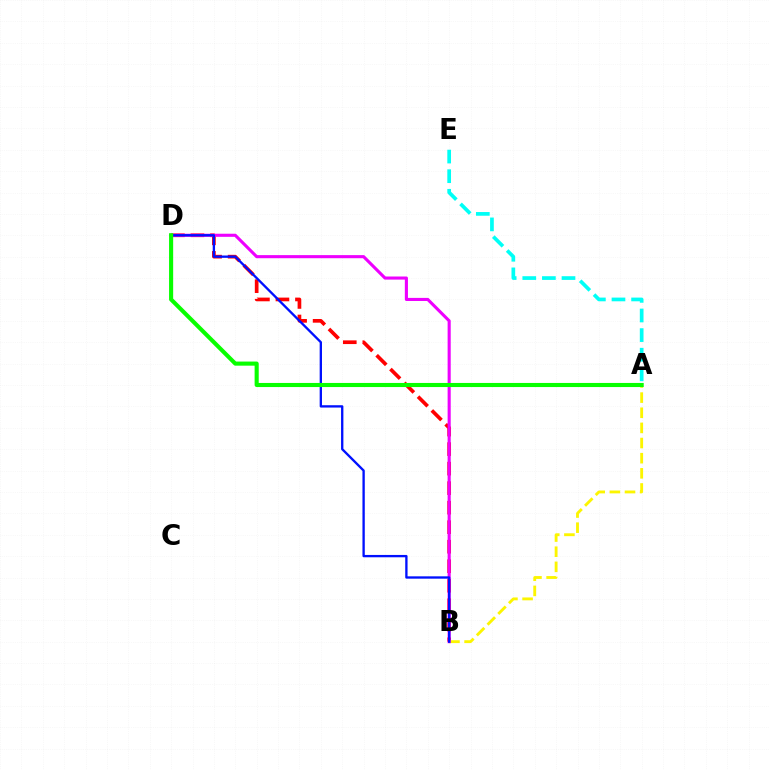{('A', 'E'): [{'color': '#00fff6', 'line_style': 'dashed', 'thickness': 2.66}], ('B', 'D'): [{'color': '#ff0000', 'line_style': 'dashed', 'thickness': 2.65}, {'color': '#ee00ff', 'line_style': 'solid', 'thickness': 2.23}, {'color': '#0010ff', 'line_style': 'solid', 'thickness': 1.68}], ('A', 'B'): [{'color': '#fcf500', 'line_style': 'dashed', 'thickness': 2.06}], ('A', 'D'): [{'color': '#08ff00', 'line_style': 'solid', 'thickness': 2.95}]}